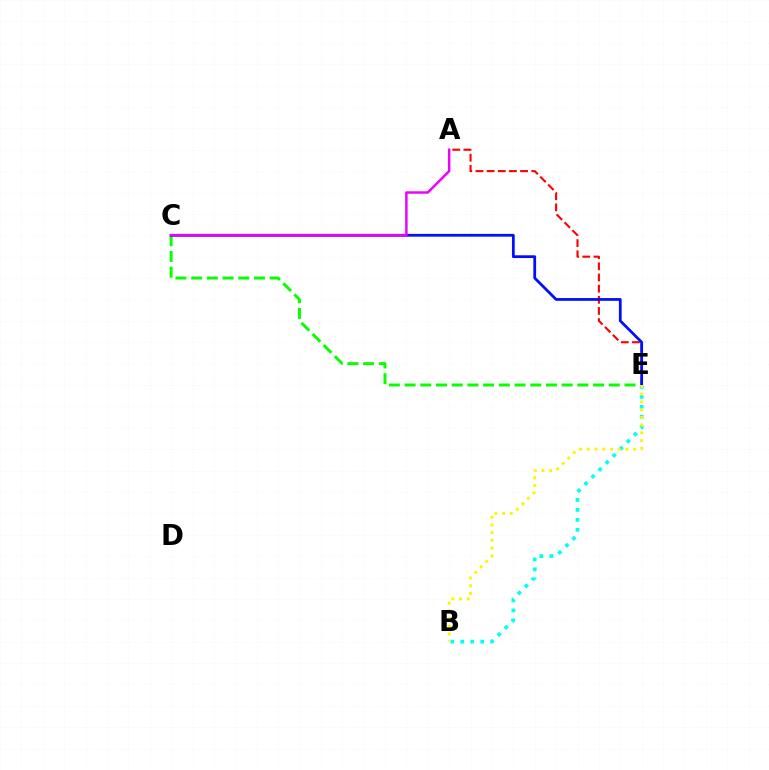{('A', 'E'): [{'color': '#ff0000', 'line_style': 'dashed', 'thickness': 1.52}], ('C', 'E'): [{'color': '#08ff00', 'line_style': 'dashed', 'thickness': 2.13}, {'color': '#0010ff', 'line_style': 'solid', 'thickness': 2.0}], ('A', 'C'): [{'color': '#ee00ff', 'line_style': 'solid', 'thickness': 1.78}], ('B', 'E'): [{'color': '#00fff6', 'line_style': 'dotted', 'thickness': 2.71}, {'color': '#fcf500', 'line_style': 'dotted', 'thickness': 2.1}]}